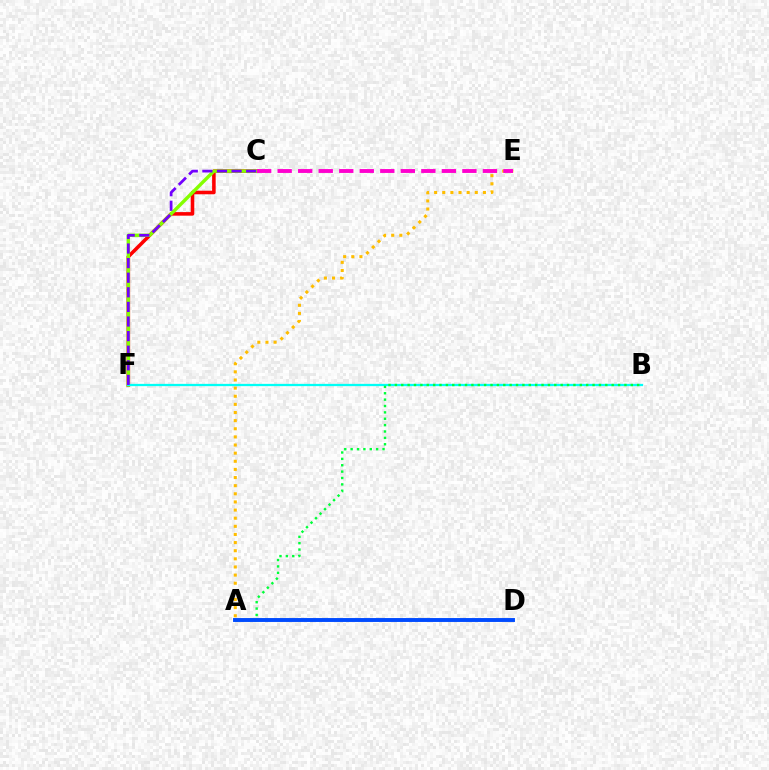{('C', 'F'): [{'color': '#ff0000', 'line_style': 'solid', 'thickness': 2.56}, {'color': '#84ff00', 'line_style': 'solid', 'thickness': 2.45}, {'color': '#7200ff', 'line_style': 'dashed', 'thickness': 1.98}], ('A', 'E'): [{'color': '#ffbd00', 'line_style': 'dotted', 'thickness': 2.21}], ('B', 'F'): [{'color': '#00fff6', 'line_style': 'solid', 'thickness': 1.64}], ('C', 'E'): [{'color': '#ff00cf', 'line_style': 'dashed', 'thickness': 2.79}], ('A', 'B'): [{'color': '#00ff39', 'line_style': 'dotted', 'thickness': 1.73}], ('A', 'D'): [{'color': '#004bff', 'line_style': 'solid', 'thickness': 2.81}]}